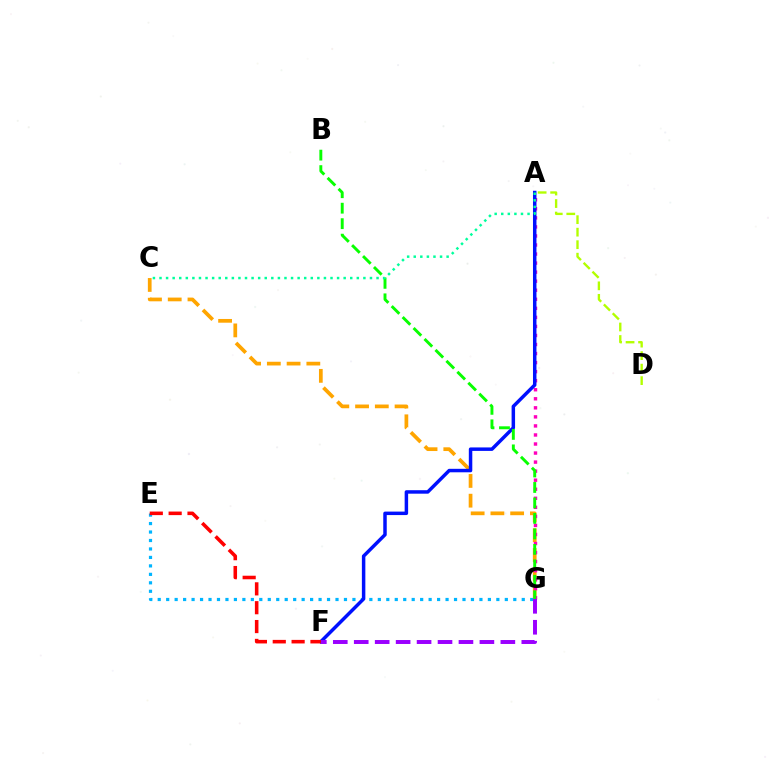{('C', 'G'): [{'color': '#ffa500', 'line_style': 'dashed', 'thickness': 2.68}], ('A', 'G'): [{'color': '#ff00bd', 'line_style': 'dotted', 'thickness': 2.46}], ('A', 'D'): [{'color': '#b3ff00', 'line_style': 'dashed', 'thickness': 1.7}], ('E', 'G'): [{'color': '#00b5ff', 'line_style': 'dotted', 'thickness': 2.3}], ('A', 'F'): [{'color': '#0010ff', 'line_style': 'solid', 'thickness': 2.5}], ('B', 'G'): [{'color': '#08ff00', 'line_style': 'dashed', 'thickness': 2.1}], ('A', 'C'): [{'color': '#00ff9d', 'line_style': 'dotted', 'thickness': 1.79}], ('F', 'G'): [{'color': '#9b00ff', 'line_style': 'dashed', 'thickness': 2.85}], ('E', 'F'): [{'color': '#ff0000', 'line_style': 'dashed', 'thickness': 2.56}]}